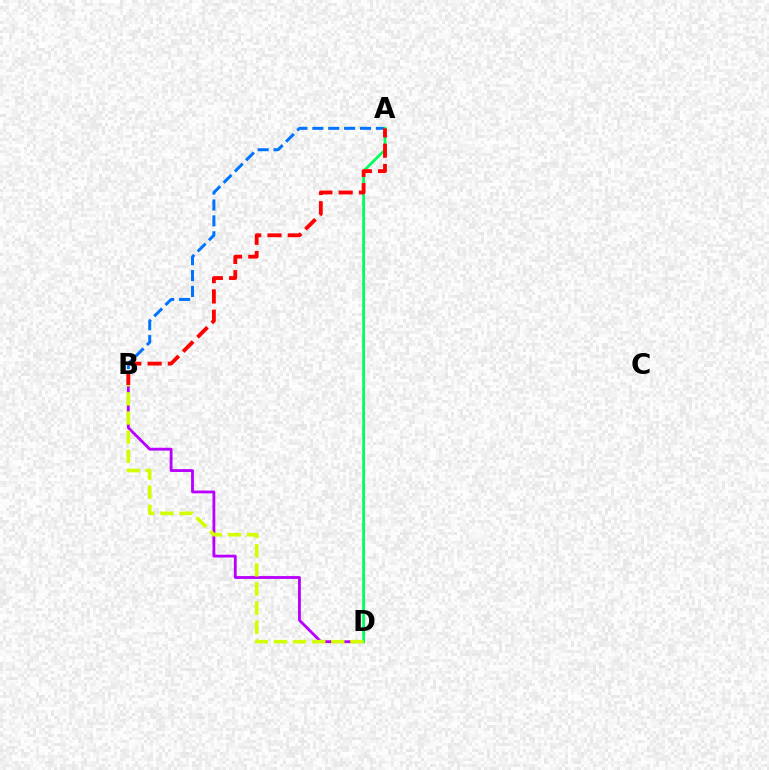{('A', 'B'): [{'color': '#0074ff', 'line_style': 'dashed', 'thickness': 2.16}, {'color': '#ff0000', 'line_style': 'dashed', 'thickness': 2.76}], ('B', 'D'): [{'color': '#b900ff', 'line_style': 'solid', 'thickness': 2.04}, {'color': '#d1ff00', 'line_style': 'dashed', 'thickness': 2.6}], ('A', 'D'): [{'color': '#00ff5c', 'line_style': 'solid', 'thickness': 2.01}]}